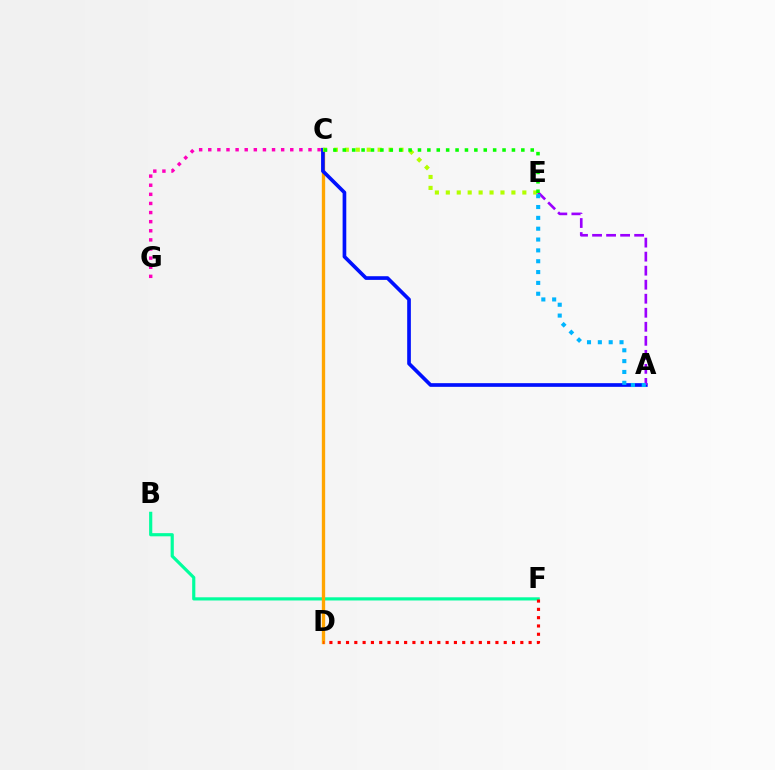{('C', 'G'): [{'color': '#ff00bd', 'line_style': 'dotted', 'thickness': 2.48}], ('B', 'F'): [{'color': '#00ff9d', 'line_style': 'solid', 'thickness': 2.29}], ('C', 'D'): [{'color': '#ffa500', 'line_style': 'solid', 'thickness': 2.39}], ('D', 'F'): [{'color': '#ff0000', 'line_style': 'dotted', 'thickness': 2.26}], ('A', 'C'): [{'color': '#0010ff', 'line_style': 'solid', 'thickness': 2.64}], ('C', 'E'): [{'color': '#b3ff00', 'line_style': 'dotted', 'thickness': 2.97}, {'color': '#08ff00', 'line_style': 'dotted', 'thickness': 2.55}], ('A', 'E'): [{'color': '#9b00ff', 'line_style': 'dashed', 'thickness': 1.91}, {'color': '#00b5ff', 'line_style': 'dotted', 'thickness': 2.95}]}